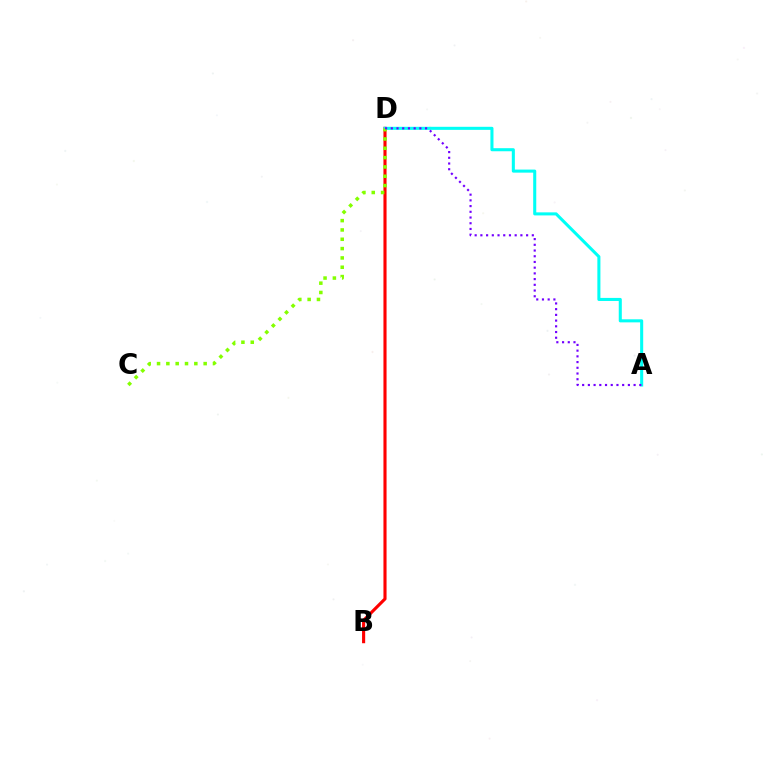{('B', 'D'): [{'color': '#ff0000', 'line_style': 'solid', 'thickness': 2.24}], ('A', 'D'): [{'color': '#00fff6', 'line_style': 'solid', 'thickness': 2.2}, {'color': '#7200ff', 'line_style': 'dotted', 'thickness': 1.55}], ('C', 'D'): [{'color': '#84ff00', 'line_style': 'dotted', 'thickness': 2.53}]}